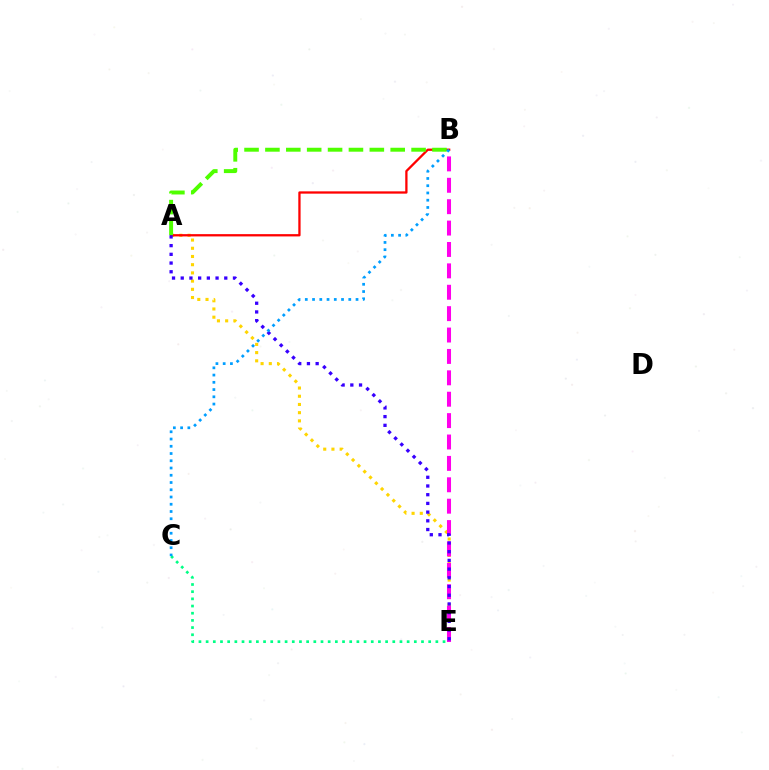{('A', 'E'): [{'color': '#ffd500', 'line_style': 'dotted', 'thickness': 2.23}, {'color': '#3700ff', 'line_style': 'dotted', 'thickness': 2.37}], ('A', 'B'): [{'color': '#ff0000', 'line_style': 'solid', 'thickness': 1.65}, {'color': '#4fff00', 'line_style': 'dashed', 'thickness': 2.84}], ('B', 'E'): [{'color': '#ff00ed', 'line_style': 'dashed', 'thickness': 2.91}], ('C', 'E'): [{'color': '#00ff86', 'line_style': 'dotted', 'thickness': 1.95}], ('B', 'C'): [{'color': '#009eff', 'line_style': 'dotted', 'thickness': 1.97}]}